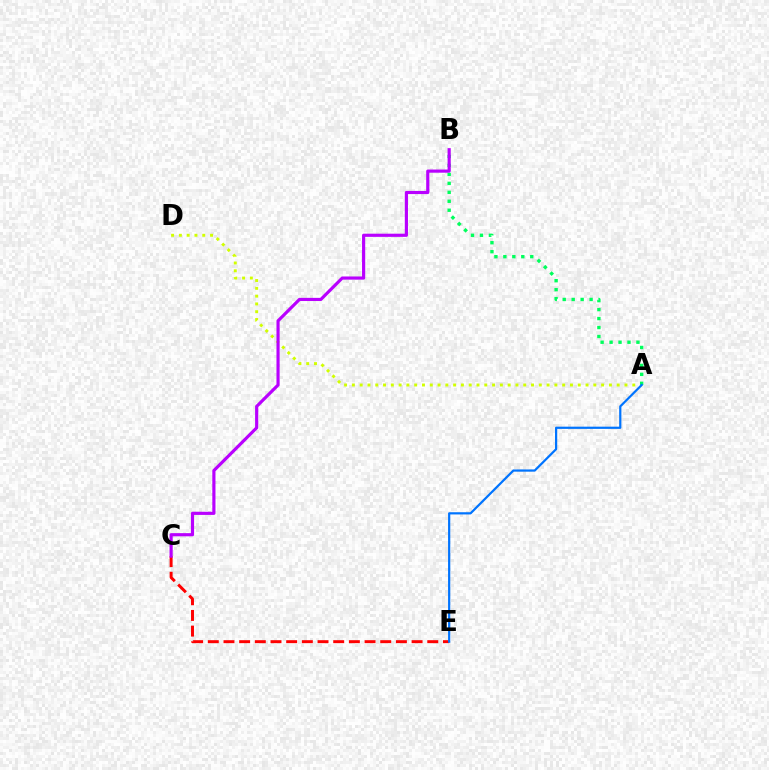{('C', 'E'): [{'color': '#ff0000', 'line_style': 'dashed', 'thickness': 2.13}], ('A', 'D'): [{'color': '#d1ff00', 'line_style': 'dotted', 'thickness': 2.12}], ('A', 'B'): [{'color': '#00ff5c', 'line_style': 'dotted', 'thickness': 2.43}], ('A', 'E'): [{'color': '#0074ff', 'line_style': 'solid', 'thickness': 1.59}], ('B', 'C'): [{'color': '#b900ff', 'line_style': 'solid', 'thickness': 2.28}]}